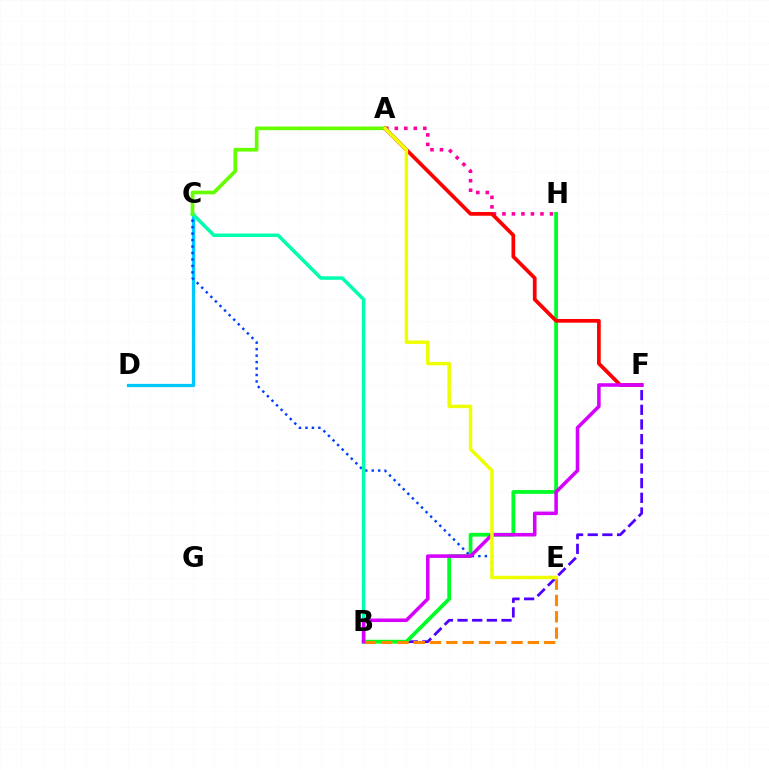{('C', 'D'): [{'color': '#00c7ff', 'line_style': 'solid', 'thickness': 2.35}], ('B', 'F'): [{'color': '#4f00ff', 'line_style': 'dashed', 'thickness': 1.99}, {'color': '#d600ff', 'line_style': 'solid', 'thickness': 2.55}], ('B', 'H'): [{'color': '#00ff27', 'line_style': 'solid', 'thickness': 2.72}], ('C', 'E'): [{'color': '#003fff', 'line_style': 'dotted', 'thickness': 1.76}], ('A', 'H'): [{'color': '#ff00a0', 'line_style': 'dotted', 'thickness': 2.58}], ('B', 'C'): [{'color': '#00ffaf', 'line_style': 'solid', 'thickness': 2.52}], ('B', 'E'): [{'color': '#ff8800', 'line_style': 'dashed', 'thickness': 2.21}], ('A', 'C'): [{'color': '#66ff00', 'line_style': 'solid', 'thickness': 2.65}], ('A', 'F'): [{'color': '#ff0000', 'line_style': 'solid', 'thickness': 2.68}], ('A', 'E'): [{'color': '#eeff00', 'line_style': 'solid', 'thickness': 2.5}]}